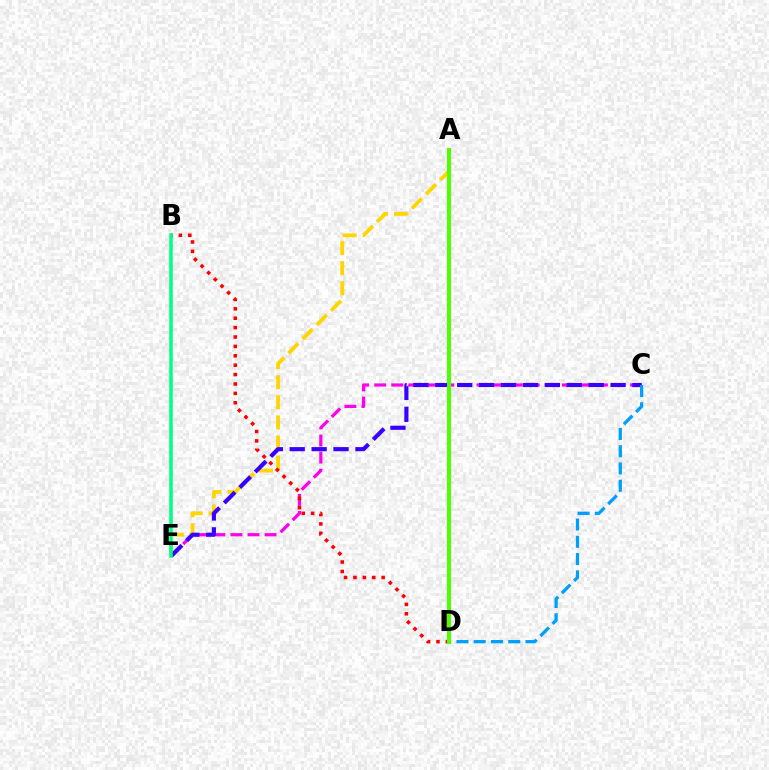{('A', 'E'): [{'color': '#ffd500', 'line_style': 'dashed', 'thickness': 2.73}], ('C', 'E'): [{'color': '#ff00ed', 'line_style': 'dashed', 'thickness': 2.32}, {'color': '#3700ff', 'line_style': 'dashed', 'thickness': 2.98}], ('B', 'D'): [{'color': '#ff0000', 'line_style': 'dotted', 'thickness': 2.55}], ('C', 'D'): [{'color': '#009eff', 'line_style': 'dashed', 'thickness': 2.34}], ('A', 'D'): [{'color': '#4fff00', 'line_style': 'solid', 'thickness': 2.92}], ('B', 'E'): [{'color': '#00ff86', 'line_style': 'solid', 'thickness': 2.55}]}